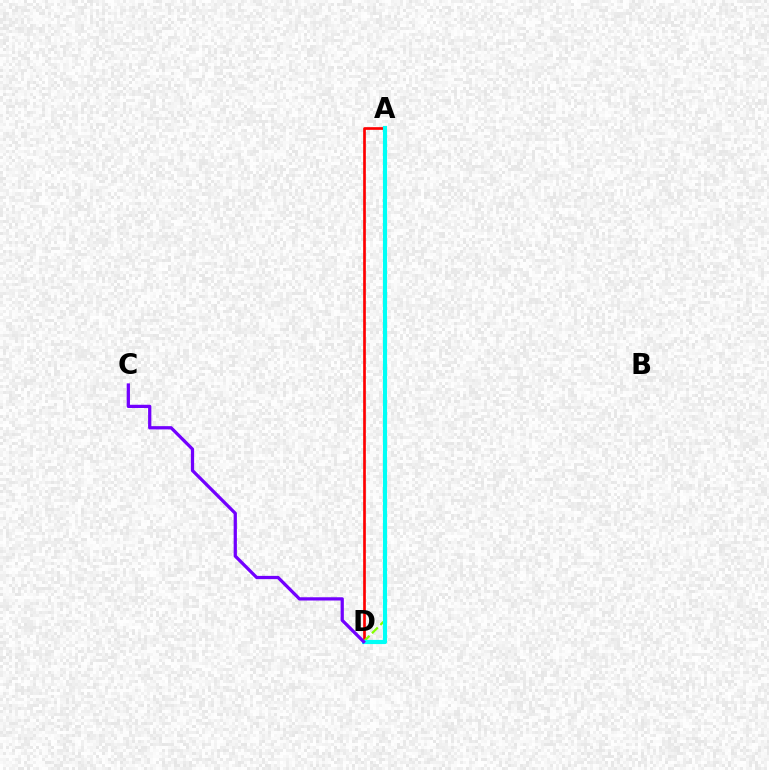{('A', 'D'): [{'color': '#ff0000', 'line_style': 'solid', 'thickness': 1.93}, {'color': '#84ff00', 'line_style': 'dashed', 'thickness': 1.61}, {'color': '#00fff6', 'line_style': 'solid', 'thickness': 2.99}], ('C', 'D'): [{'color': '#7200ff', 'line_style': 'solid', 'thickness': 2.34}]}